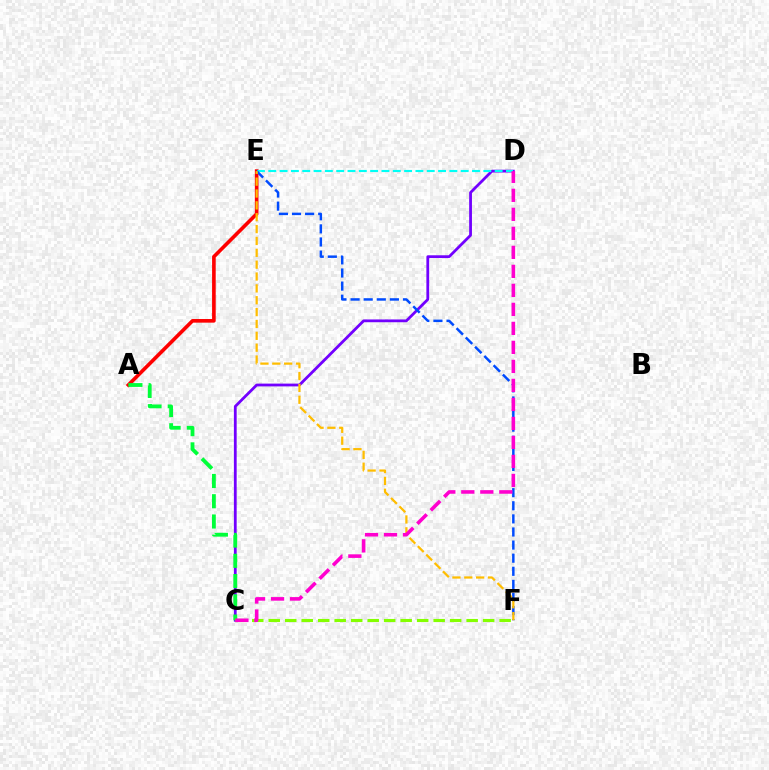{('C', 'D'): [{'color': '#7200ff', 'line_style': 'solid', 'thickness': 2.01}, {'color': '#ff00cf', 'line_style': 'dashed', 'thickness': 2.58}], ('A', 'E'): [{'color': '#ff0000', 'line_style': 'solid', 'thickness': 2.61}], ('D', 'E'): [{'color': '#00fff6', 'line_style': 'dashed', 'thickness': 1.54}], ('E', 'F'): [{'color': '#004bff', 'line_style': 'dashed', 'thickness': 1.78}, {'color': '#ffbd00', 'line_style': 'dashed', 'thickness': 1.61}], ('A', 'C'): [{'color': '#00ff39', 'line_style': 'dashed', 'thickness': 2.75}], ('C', 'F'): [{'color': '#84ff00', 'line_style': 'dashed', 'thickness': 2.24}]}